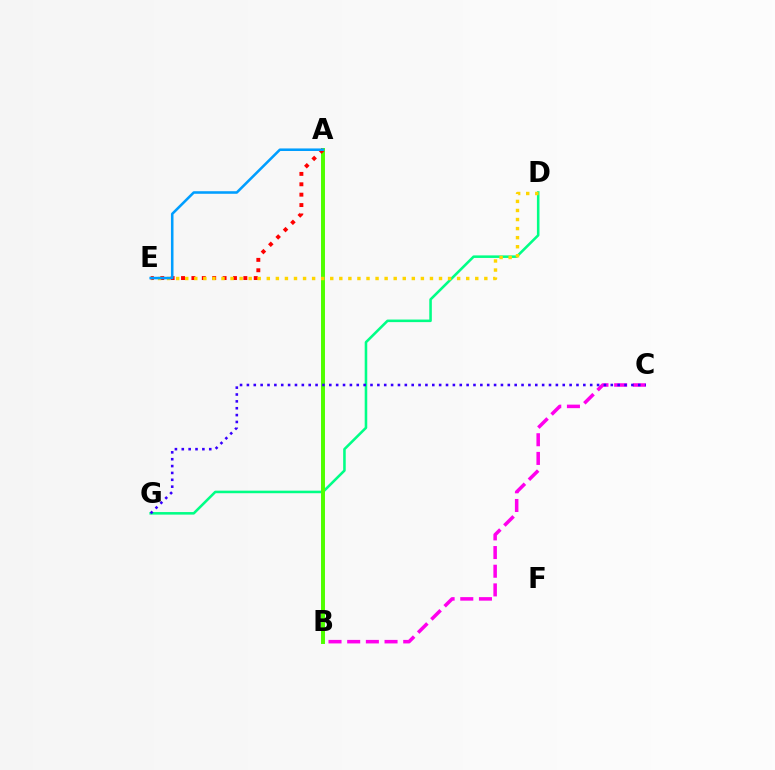{('D', 'G'): [{'color': '#00ff86', 'line_style': 'solid', 'thickness': 1.84}], ('B', 'C'): [{'color': '#ff00ed', 'line_style': 'dashed', 'thickness': 2.54}], ('A', 'B'): [{'color': '#4fff00', 'line_style': 'solid', 'thickness': 2.85}], ('A', 'E'): [{'color': '#ff0000', 'line_style': 'dotted', 'thickness': 2.82}, {'color': '#009eff', 'line_style': 'solid', 'thickness': 1.84}], ('D', 'E'): [{'color': '#ffd500', 'line_style': 'dotted', 'thickness': 2.46}], ('C', 'G'): [{'color': '#3700ff', 'line_style': 'dotted', 'thickness': 1.87}]}